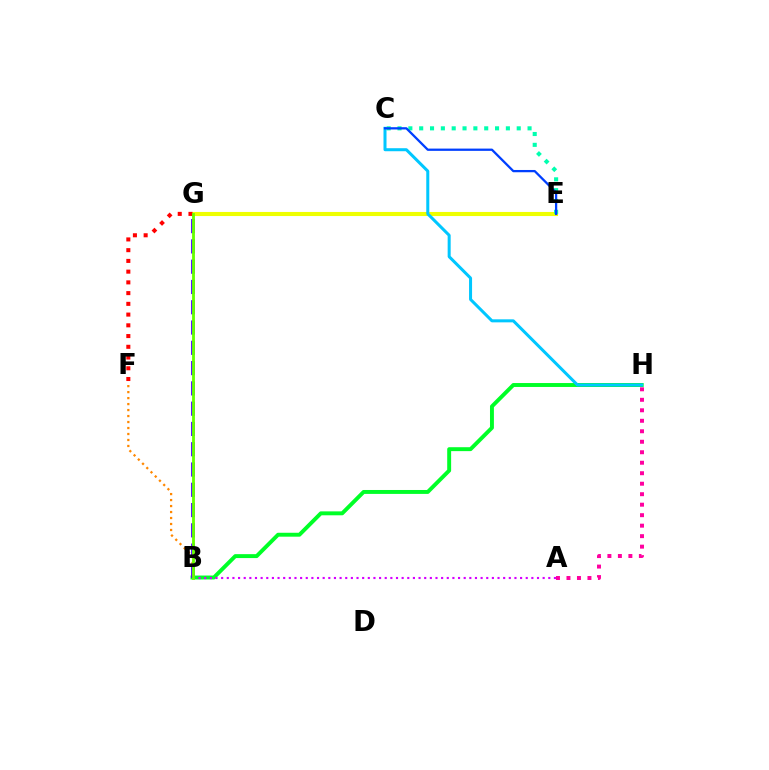{('B', 'H'): [{'color': '#00ff27', 'line_style': 'solid', 'thickness': 2.82}], ('E', 'G'): [{'color': '#eeff00', 'line_style': 'solid', 'thickness': 2.96}], ('C', 'E'): [{'color': '#00ffaf', 'line_style': 'dotted', 'thickness': 2.94}, {'color': '#003fff', 'line_style': 'solid', 'thickness': 1.64}], ('C', 'H'): [{'color': '#00c7ff', 'line_style': 'solid', 'thickness': 2.17}], ('B', 'F'): [{'color': '#ff8800', 'line_style': 'dotted', 'thickness': 1.63}], ('A', 'H'): [{'color': '#ff00a0', 'line_style': 'dotted', 'thickness': 2.85}], ('A', 'B'): [{'color': '#d600ff', 'line_style': 'dotted', 'thickness': 1.53}], ('B', 'G'): [{'color': '#4f00ff', 'line_style': 'dashed', 'thickness': 2.76}, {'color': '#66ff00', 'line_style': 'solid', 'thickness': 2.04}], ('F', 'G'): [{'color': '#ff0000', 'line_style': 'dotted', 'thickness': 2.92}]}